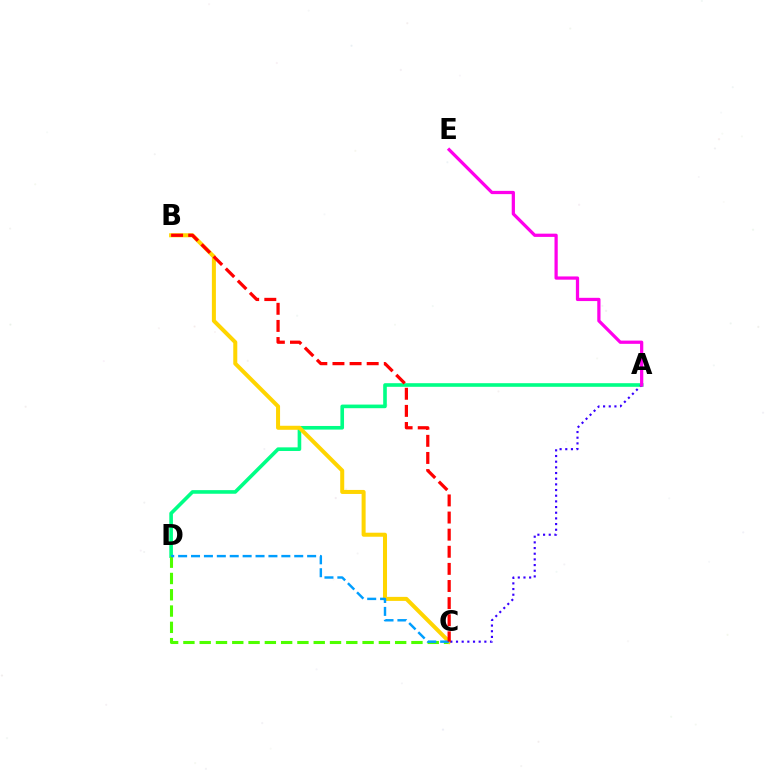{('A', 'D'): [{'color': '#00ff86', 'line_style': 'solid', 'thickness': 2.61}], ('C', 'D'): [{'color': '#4fff00', 'line_style': 'dashed', 'thickness': 2.21}, {'color': '#009eff', 'line_style': 'dashed', 'thickness': 1.75}], ('B', 'C'): [{'color': '#ffd500', 'line_style': 'solid', 'thickness': 2.9}, {'color': '#ff0000', 'line_style': 'dashed', 'thickness': 2.32}], ('A', 'C'): [{'color': '#3700ff', 'line_style': 'dotted', 'thickness': 1.54}], ('A', 'E'): [{'color': '#ff00ed', 'line_style': 'solid', 'thickness': 2.33}]}